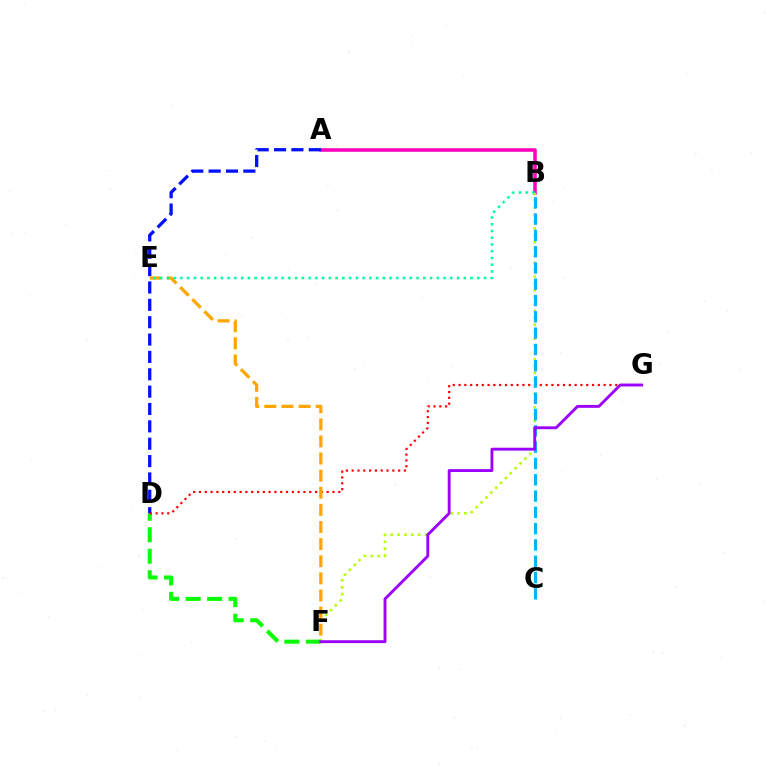{('A', 'B'): [{'color': '#ff00bd', 'line_style': 'solid', 'thickness': 2.55}], ('B', 'F'): [{'color': '#b3ff00', 'line_style': 'dotted', 'thickness': 1.87}], ('D', 'F'): [{'color': '#08ff00', 'line_style': 'dashed', 'thickness': 2.92}], ('A', 'D'): [{'color': '#0010ff', 'line_style': 'dashed', 'thickness': 2.36}], ('D', 'G'): [{'color': '#ff0000', 'line_style': 'dotted', 'thickness': 1.58}], ('B', 'C'): [{'color': '#00b5ff', 'line_style': 'dashed', 'thickness': 2.21}], ('E', 'F'): [{'color': '#ffa500', 'line_style': 'dashed', 'thickness': 2.32}], ('B', 'E'): [{'color': '#00ff9d', 'line_style': 'dotted', 'thickness': 1.83}], ('F', 'G'): [{'color': '#9b00ff', 'line_style': 'solid', 'thickness': 2.07}]}